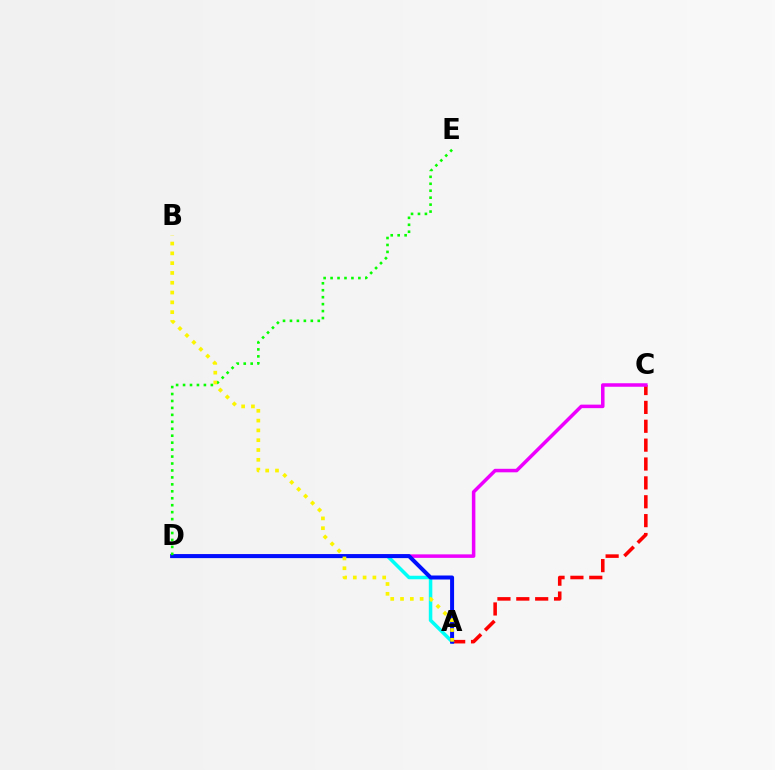{('A', 'C'): [{'color': '#ff0000', 'line_style': 'dashed', 'thickness': 2.56}], ('A', 'D'): [{'color': '#00fff6', 'line_style': 'solid', 'thickness': 2.53}, {'color': '#0010ff', 'line_style': 'solid', 'thickness': 2.88}], ('C', 'D'): [{'color': '#ee00ff', 'line_style': 'solid', 'thickness': 2.54}], ('D', 'E'): [{'color': '#08ff00', 'line_style': 'dotted', 'thickness': 1.89}], ('A', 'B'): [{'color': '#fcf500', 'line_style': 'dotted', 'thickness': 2.66}]}